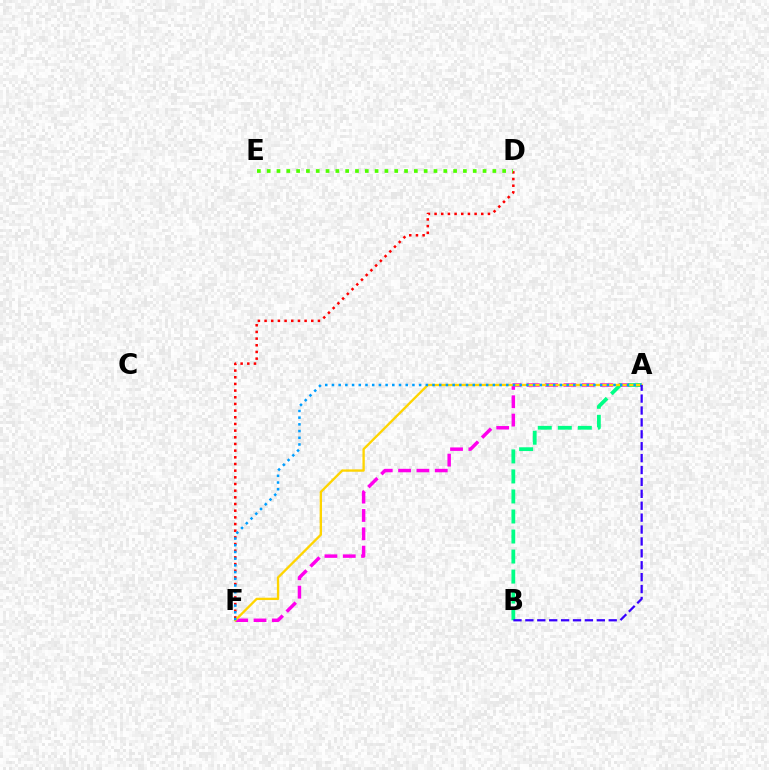{('A', 'F'): [{'color': '#ff00ed', 'line_style': 'dashed', 'thickness': 2.49}, {'color': '#ffd500', 'line_style': 'solid', 'thickness': 1.68}, {'color': '#009eff', 'line_style': 'dotted', 'thickness': 1.82}], ('A', 'B'): [{'color': '#00ff86', 'line_style': 'dashed', 'thickness': 2.72}, {'color': '#3700ff', 'line_style': 'dashed', 'thickness': 1.62}], ('D', 'F'): [{'color': '#ff0000', 'line_style': 'dotted', 'thickness': 1.81}], ('D', 'E'): [{'color': '#4fff00', 'line_style': 'dotted', 'thickness': 2.67}]}